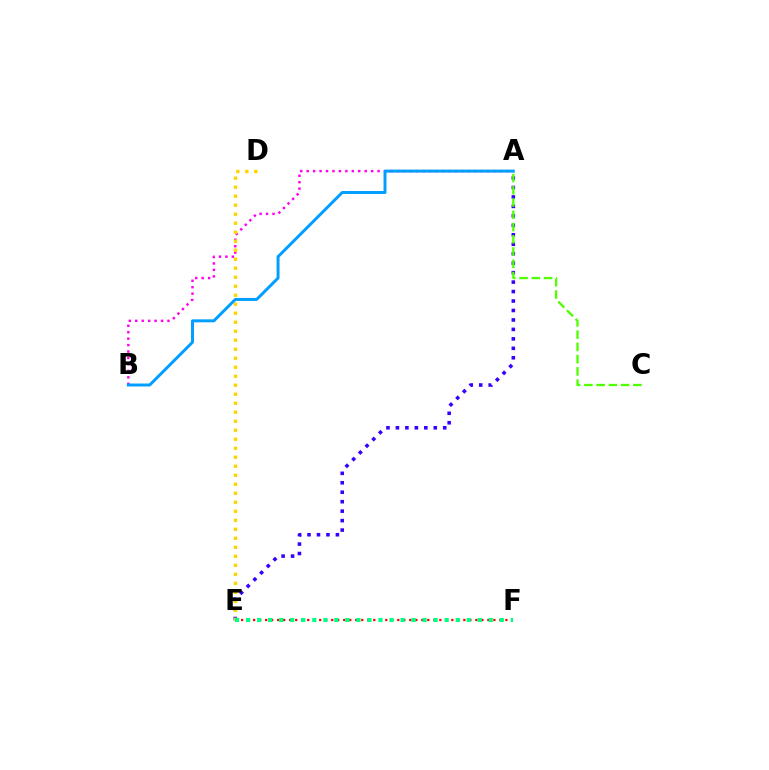{('A', 'E'): [{'color': '#3700ff', 'line_style': 'dotted', 'thickness': 2.57}], ('A', 'C'): [{'color': '#4fff00', 'line_style': 'dashed', 'thickness': 1.66}], ('E', 'F'): [{'color': '#ff0000', 'line_style': 'dotted', 'thickness': 1.63}, {'color': '#00ff86', 'line_style': 'dotted', 'thickness': 3.0}], ('A', 'B'): [{'color': '#ff00ed', 'line_style': 'dotted', 'thickness': 1.75}, {'color': '#009eff', 'line_style': 'solid', 'thickness': 2.13}], ('D', 'E'): [{'color': '#ffd500', 'line_style': 'dotted', 'thickness': 2.45}]}